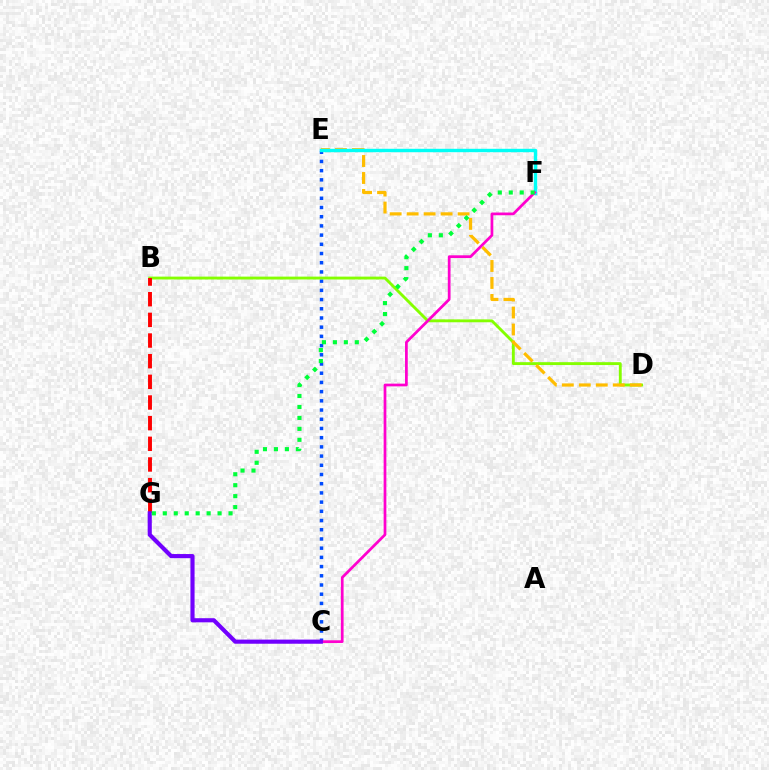{('C', 'E'): [{'color': '#004bff', 'line_style': 'dotted', 'thickness': 2.5}], ('B', 'D'): [{'color': '#84ff00', 'line_style': 'solid', 'thickness': 2.07}], ('D', 'E'): [{'color': '#ffbd00', 'line_style': 'dashed', 'thickness': 2.31}], ('E', 'F'): [{'color': '#00fff6', 'line_style': 'solid', 'thickness': 2.45}], ('C', 'F'): [{'color': '#ff00cf', 'line_style': 'solid', 'thickness': 1.97}], ('B', 'G'): [{'color': '#ff0000', 'line_style': 'dashed', 'thickness': 2.81}], ('C', 'G'): [{'color': '#7200ff', 'line_style': 'solid', 'thickness': 2.98}], ('F', 'G'): [{'color': '#00ff39', 'line_style': 'dotted', 'thickness': 2.98}]}